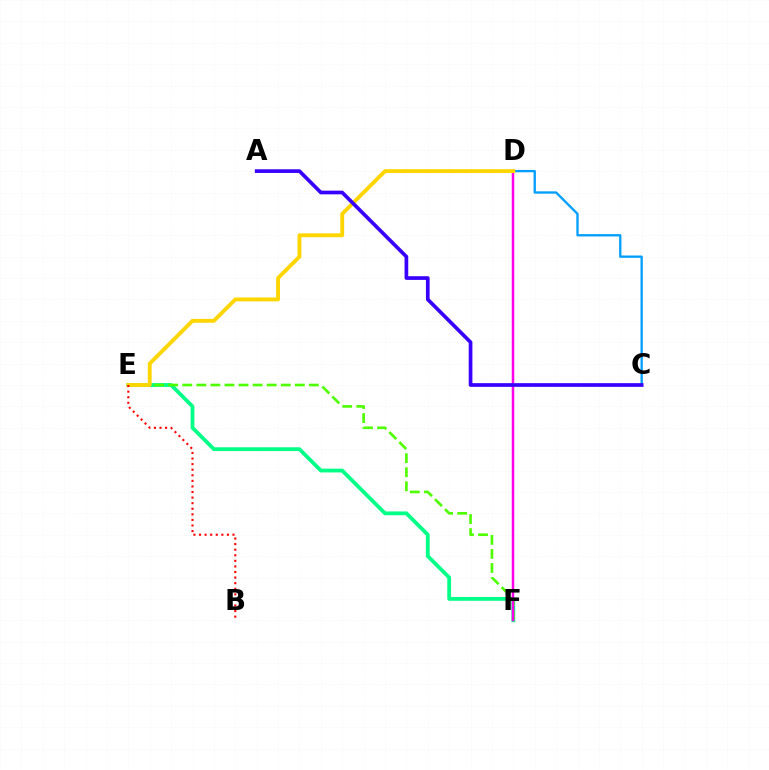{('E', 'F'): [{'color': '#00ff86', 'line_style': 'solid', 'thickness': 2.73}, {'color': '#4fff00', 'line_style': 'dashed', 'thickness': 1.91}], ('C', 'D'): [{'color': '#009eff', 'line_style': 'solid', 'thickness': 1.66}], ('D', 'F'): [{'color': '#ff00ed', 'line_style': 'solid', 'thickness': 1.8}], ('D', 'E'): [{'color': '#ffd500', 'line_style': 'solid', 'thickness': 2.78}], ('B', 'E'): [{'color': '#ff0000', 'line_style': 'dotted', 'thickness': 1.52}], ('A', 'C'): [{'color': '#3700ff', 'line_style': 'solid', 'thickness': 2.66}]}